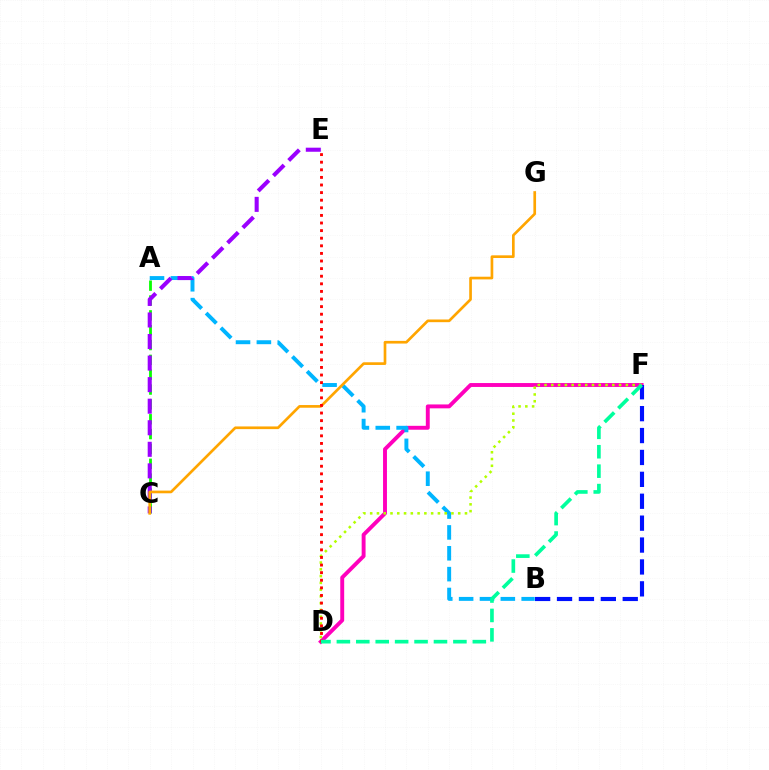{('A', 'C'): [{'color': '#08ff00', 'line_style': 'dashed', 'thickness': 2.02}], ('D', 'F'): [{'color': '#ff00bd', 'line_style': 'solid', 'thickness': 2.81}, {'color': '#b3ff00', 'line_style': 'dotted', 'thickness': 1.84}, {'color': '#00ff9d', 'line_style': 'dashed', 'thickness': 2.64}], ('A', 'B'): [{'color': '#00b5ff', 'line_style': 'dashed', 'thickness': 2.83}], ('C', 'E'): [{'color': '#9b00ff', 'line_style': 'dashed', 'thickness': 2.93}], ('C', 'G'): [{'color': '#ffa500', 'line_style': 'solid', 'thickness': 1.93}], ('B', 'F'): [{'color': '#0010ff', 'line_style': 'dashed', 'thickness': 2.98}], ('D', 'E'): [{'color': '#ff0000', 'line_style': 'dotted', 'thickness': 2.07}]}